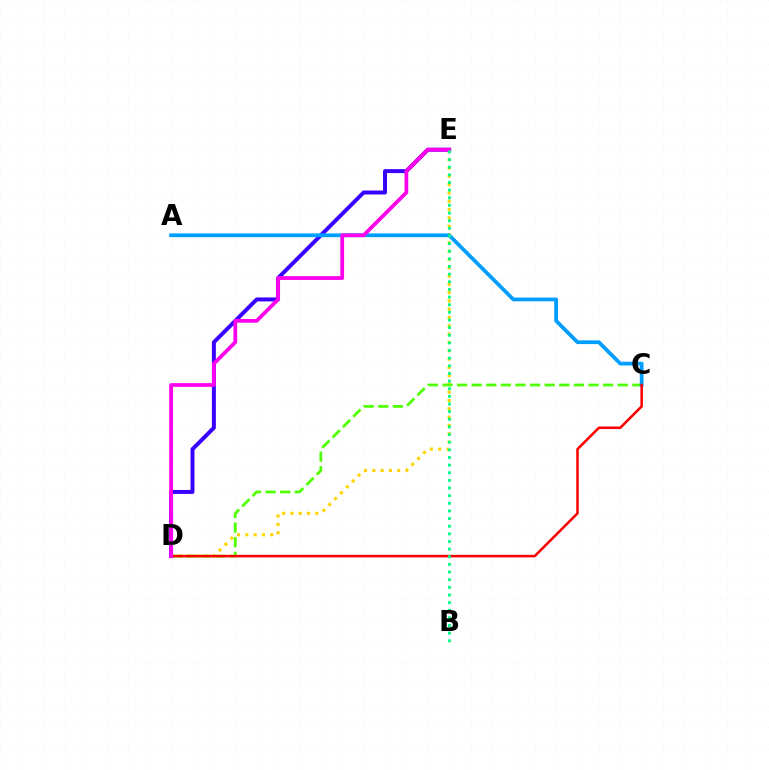{('D', 'E'): [{'color': '#3700ff', 'line_style': 'solid', 'thickness': 2.86}, {'color': '#ffd500', 'line_style': 'dotted', 'thickness': 2.26}, {'color': '#ff00ed', 'line_style': 'solid', 'thickness': 2.71}], ('C', 'D'): [{'color': '#4fff00', 'line_style': 'dashed', 'thickness': 1.98}, {'color': '#ff0000', 'line_style': 'solid', 'thickness': 1.83}], ('A', 'C'): [{'color': '#009eff', 'line_style': 'solid', 'thickness': 2.7}], ('B', 'E'): [{'color': '#00ff86', 'line_style': 'dotted', 'thickness': 2.08}]}